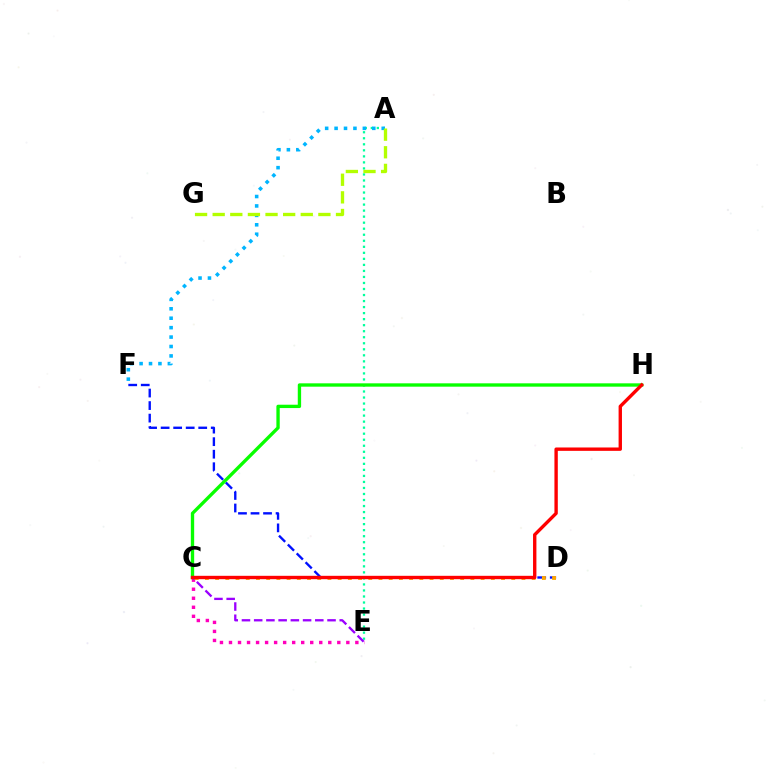{('A', 'E'): [{'color': '#00ff9d', 'line_style': 'dotted', 'thickness': 1.64}], ('A', 'F'): [{'color': '#00b5ff', 'line_style': 'dotted', 'thickness': 2.56}], ('A', 'G'): [{'color': '#b3ff00', 'line_style': 'dashed', 'thickness': 2.39}], ('D', 'F'): [{'color': '#0010ff', 'line_style': 'dashed', 'thickness': 1.7}], ('C', 'E'): [{'color': '#ff00bd', 'line_style': 'dotted', 'thickness': 2.45}, {'color': '#9b00ff', 'line_style': 'dashed', 'thickness': 1.66}], ('C', 'D'): [{'color': '#ffa500', 'line_style': 'dotted', 'thickness': 2.77}], ('C', 'H'): [{'color': '#08ff00', 'line_style': 'solid', 'thickness': 2.41}, {'color': '#ff0000', 'line_style': 'solid', 'thickness': 2.43}]}